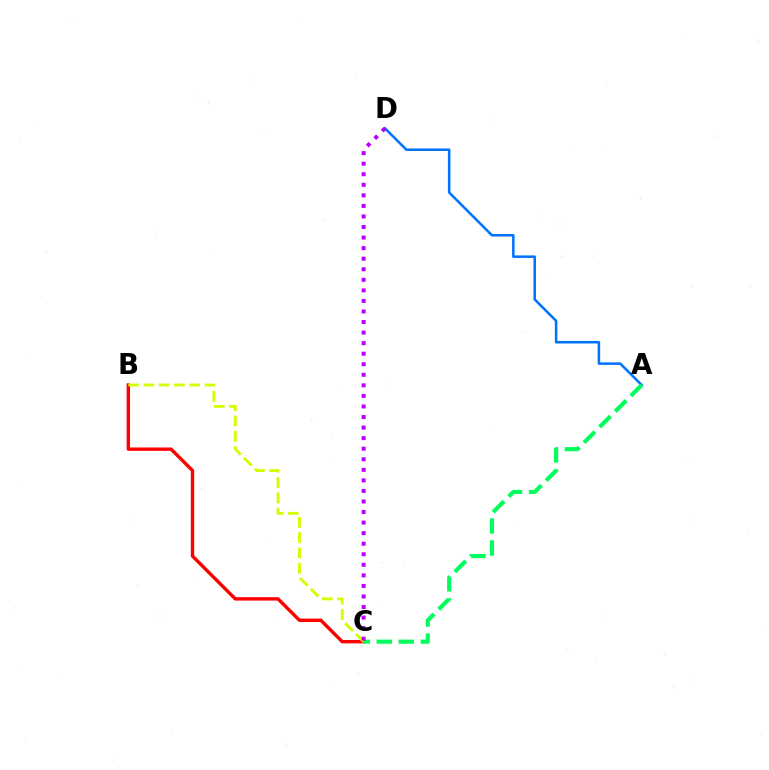{('A', 'D'): [{'color': '#0074ff', 'line_style': 'solid', 'thickness': 1.83}], ('B', 'C'): [{'color': '#ff0000', 'line_style': 'solid', 'thickness': 2.44}, {'color': '#d1ff00', 'line_style': 'dashed', 'thickness': 2.08}], ('A', 'C'): [{'color': '#00ff5c', 'line_style': 'dashed', 'thickness': 2.99}], ('C', 'D'): [{'color': '#b900ff', 'line_style': 'dotted', 'thickness': 2.87}]}